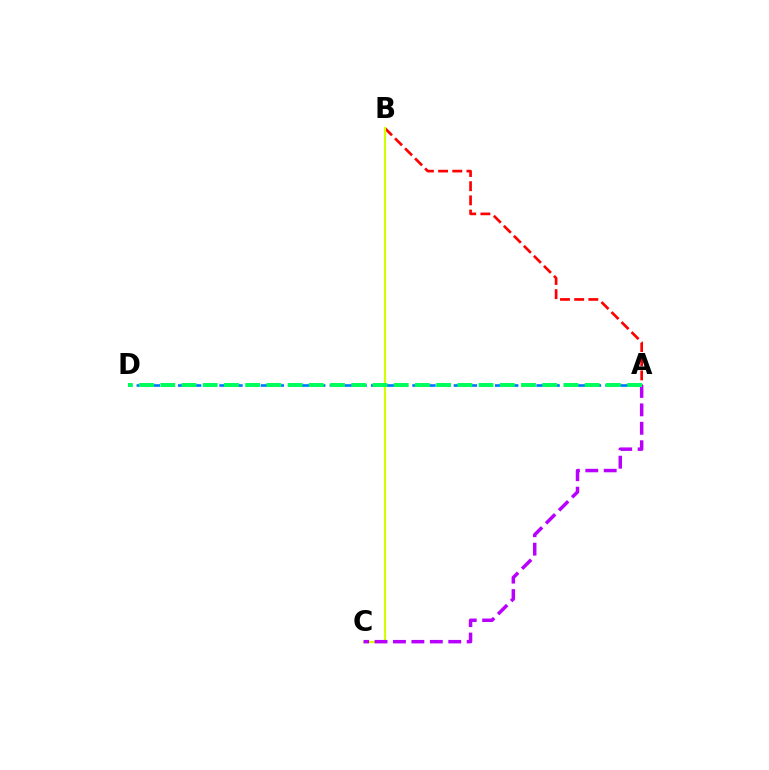{('A', 'B'): [{'color': '#ff0000', 'line_style': 'dashed', 'thickness': 1.93}], ('B', 'C'): [{'color': '#d1ff00', 'line_style': 'solid', 'thickness': 1.57}], ('A', 'D'): [{'color': '#0074ff', 'line_style': 'dashed', 'thickness': 1.87}, {'color': '#00ff5c', 'line_style': 'dashed', 'thickness': 2.88}], ('A', 'C'): [{'color': '#b900ff', 'line_style': 'dashed', 'thickness': 2.5}]}